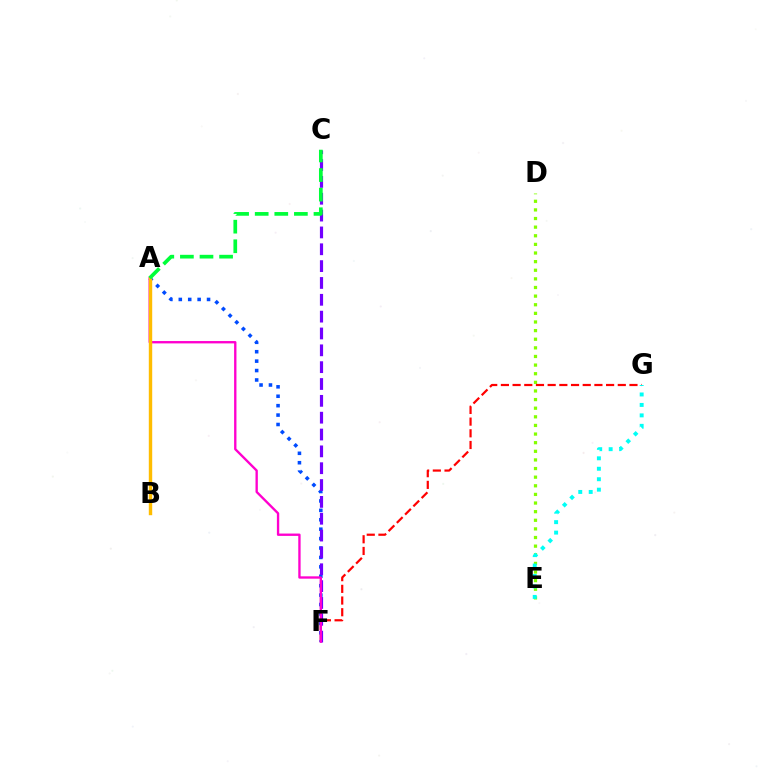{('D', 'E'): [{'color': '#84ff00', 'line_style': 'dotted', 'thickness': 2.34}], ('F', 'G'): [{'color': '#ff0000', 'line_style': 'dashed', 'thickness': 1.59}], ('A', 'F'): [{'color': '#004bff', 'line_style': 'dotted', 'thickness': 2.56}, {'color': '#ff00cf', 'line_style': 'solid', 'thickness': 1.69}], ('C', 'F'): [{'color': '#7200ff', 'line_style': 'dashed', 'thickness': 2.29}], ('A', 'B'): [{'color': '#ffbd00', 'line_style': 'solid', 'thickness': 2.45}], ('A', 'C'): [{'color': '#00ff39', 'line_style': 'dashed', 'thickness': 2.66}], ('E', 'G'): [{'color': '#00fff6', 'line_style': 'dotted', 'thickness': 2.84}]}